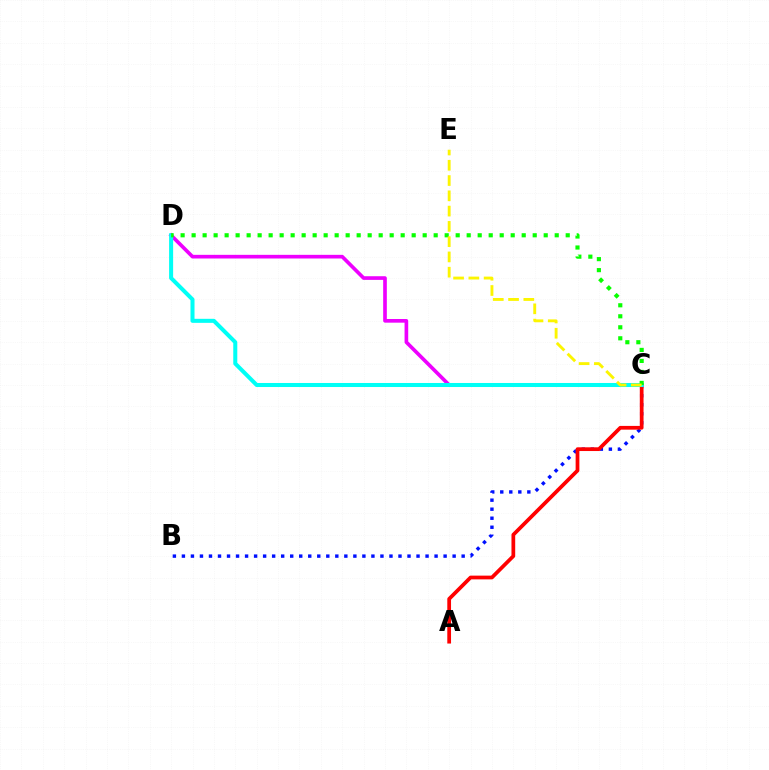{('B', 'C'): [{'color': '#0010ff', 'line_style': 'dotted', 'thickness': 2.45}], ('A', 'C'): [{'color': '#ff0000', 'line_style': 'solid', 'thickness': 2.69}], ('C', 'D'): [{'color': '#ee00ff', 'line_style': 'solid', 'thickness': 2.64}, {'color': '#00fff6', 'line_style': 'solid', 'thickness': 2.9}, {'color': '#08ff00', 'line_style': 'dotted', 'thickness': 2.99}], ('C', 'E'): [{'color': '#fcf500', 'line_style': 'dashed', 'thickness': 2.07}]}